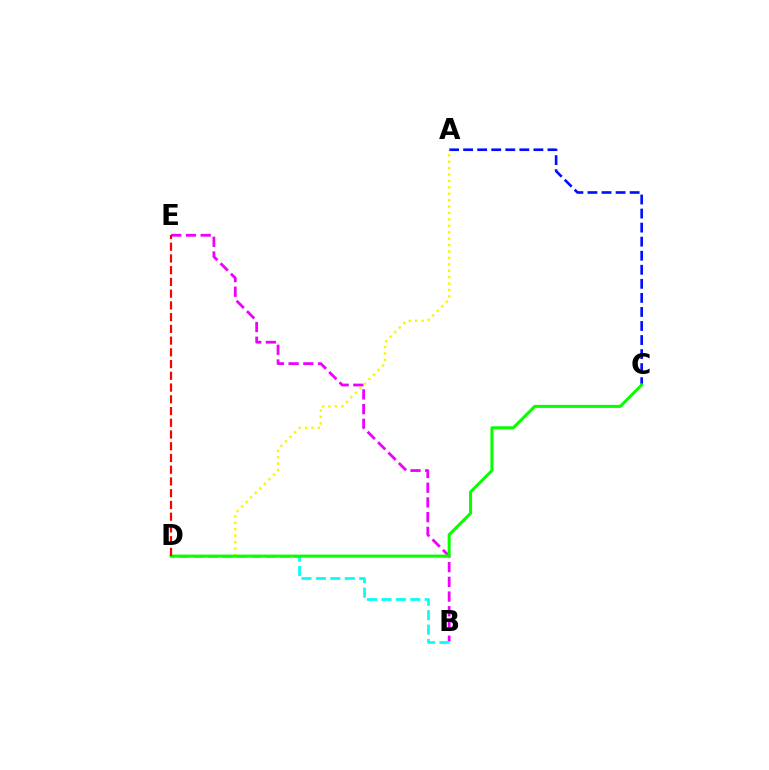{('A', 'C'): [{'color': '#0010ff', 'line_style': 'dashed', 'thickness': 1.91}], ('B', 'E'): [{'color': '#ee00ff', 'line_style': 'dashed', 'thickness': 2.0}], ('A', 'D'): [{'color': '#fcf500', 'line_style': 'dotted', 'thickness': 1.74}], ('B', 'D'): [{'color': '#00fff6', 'line_style': 'dashed', 'thickness': 1.96}], ('C', 'D'): [{'color': '#08ff00', 'line_style': 'solid', 'thickness': 2.18}], ('D', 'E'): [{'color': '#ff0000', 'line_style': 'dashed', 'thickness': 1.59}]}